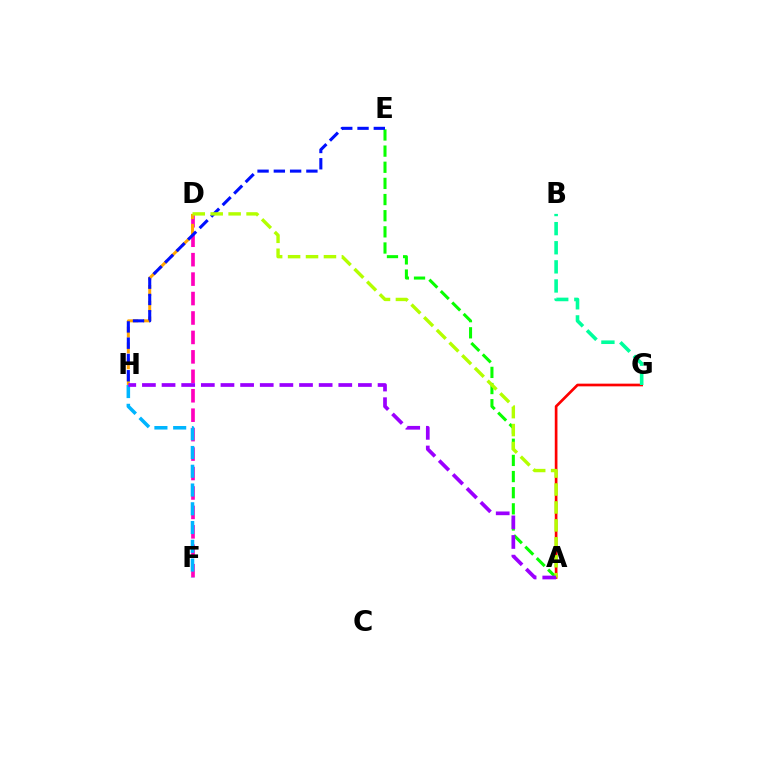{('A', 'G'): [{'color': '#ff0000', 'line_style': 'solid', 'thickness': 1.93}], ('D', 'F'): [{'color': '#ff00bd', 'line_style': 'dashed', 'thickness': 2.64}], ('D', 'H'): [{'color': '#ffa500', 'line_style': 'dashed', 'thickness': 2.14}], ('A', 'E'): [{'color': '#08ff00', 'line_style': 'dashed', 'thickness': 2.19}], ('F', 'H'): [{'color': '#00b5ff', 'line_style': 'dashed', 'thickness': 2.55}], ('E', 'H'): [{'color': '#0010ff', 'line_style': 'dashed', 'thickness': 2.21}], ('B', 'G'): [{'color': '#00ff9d', 'line_style': 'dashed', 'thickness': 2.6}], ('A', 'D'): [{'color': '#b3ff00', 'line_style': 'dashed', 'thickness': 2.44}], ('A', 'H'): [{'color': '#9b00ff', 'line_style': 'dashed', 'thickness': 2.67}]}